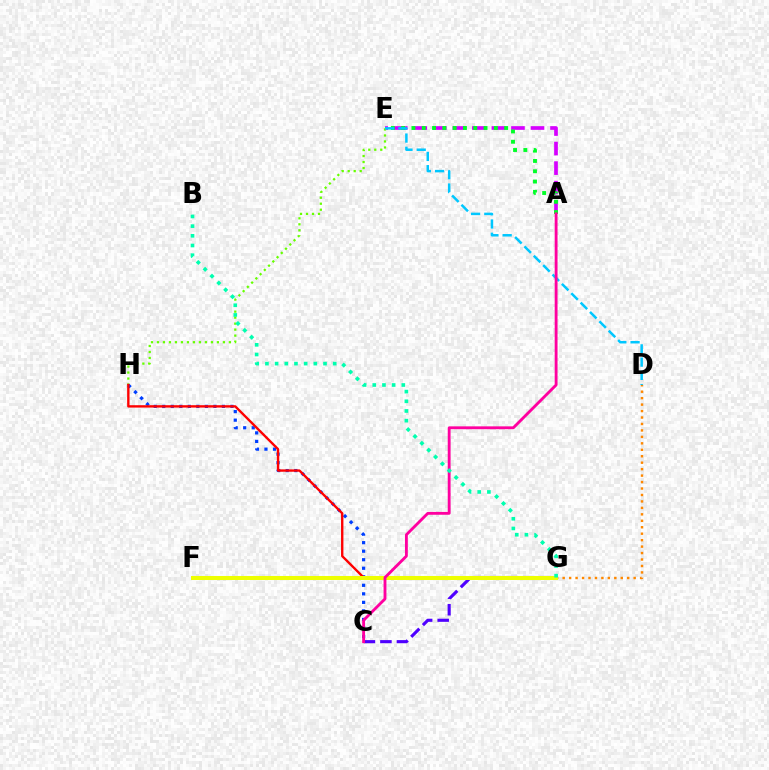{('A', 'E'): [{'color': '#d600ff', 'line_style': 'dashed', 'thickness': 2.65}, {'color': '#00ff27', 'line_style': 'dotted', 'thickness': 2.8}], ('E', 'H'): [{'color': '#66ff00', 'line_style': 'dotted', 'thickness': 1.63}], ('C', 'H'): [{'color': '#003fff', 'line_style': 'dotted', 'thickness': 2.32}], ('D', 'G'): [{'color': '#ff8800', 'line_style': 'dotted', 'thickness': 1.75}], ('C', 'G'): [{'color': '#4f00ff', 'line_style': 'dashed', 'thickness': 2.25}], ('D', 'E'): [{'color': '#00c7ff', 'line_style': 'dashed', 'thickness': 1.8}], ('G', 'H'): [{'color': '#ff0000', 'line_style': 'solid', 'thickness': 1.71}], ('F', 'G'): [{'color': '#eeff00', 'line_style': 'solid', 'thickness': 2.9}], ('A', 'C'): [{'color': '#ff00a0', 'line_style': 'solid', 'thickness': 2.05}], ('B', 'G'): [{'color': '#00ffaf', 'line_style': 'dotted', 'thickness': 2.63}]}